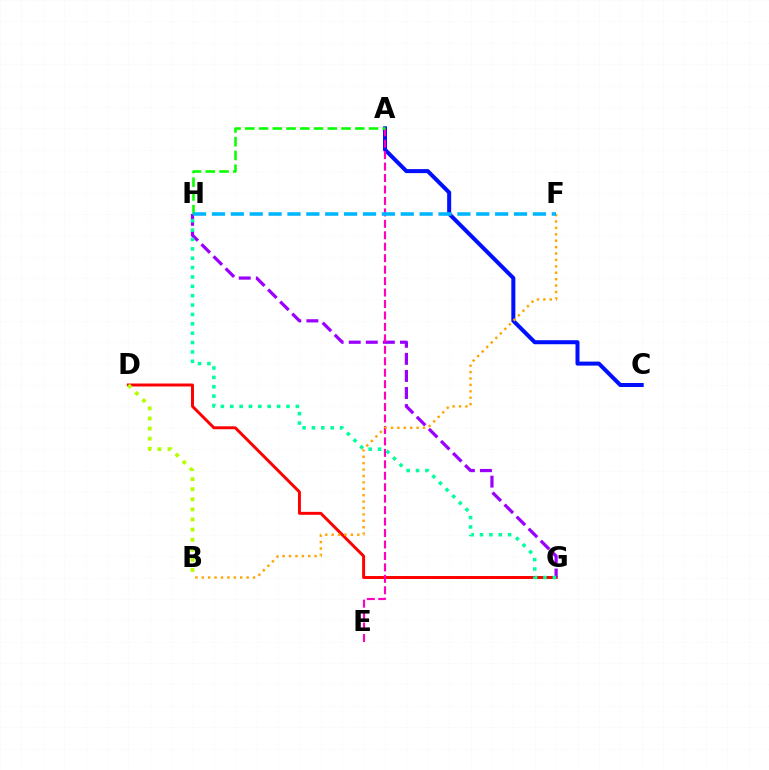{('A', 'C'): [{'color': '#0010ff', 'line_style': 'solid', 'thickness': 2.9}], ('D', 'G'): [{'color': '#ff0000', 'line_style': 'solid', 'thickness': 2.13}], ('G', 'H'): [{'color': '#9b00ff', 'line_style': 'dashed', 'thickness': 2.32}, {'color': '#00ff9d', 'line_style': 'dotted', 'thickness': 2.55}], ('A', 'E'): [{'color': '#ff00bd', 'line_style': 'dashed', 'thickness': 1.56}], ('B', 'D'): [{'color': '#b3ff00', 'line_style': 'dotted', 'thickness': 2.74}], ('A', 'H'): [{'color': '#08ff00', 'line_style': 'dashed', 'thickness': 1.87}], ('B', 'F'): [{'color': '#ffa500', 'line_style': 'dotted', 'thickness': 1.74}], ('F', 'H'): [{'color': '#00b5ff', 'line_style': 'dashed', 'thickness': 2.56}]}